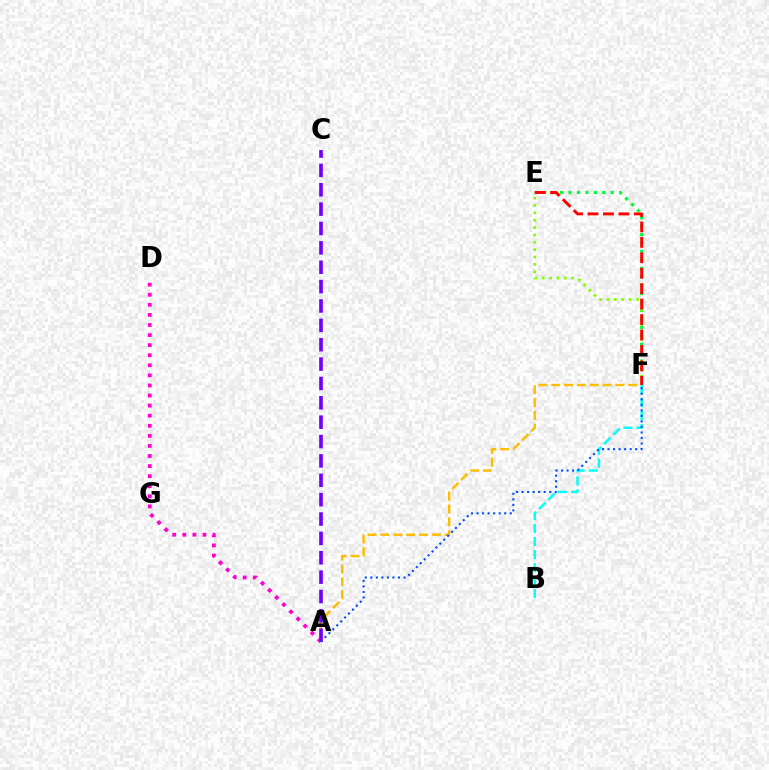{('A', 'D'): [{'color': '#ff00cf', 'line_style': 'dotted', 'thickness': 2.74}], ('A', 'F'): [{'color': '#ffbd00', 'line_style': 'dashed', 'thickness': 1.74}, {'color': '#004bff', 'line_style': 'dotted', 'thickness': 1.5}], ('E', 'F'): [{'color': '#00ff39', 'line_style': 'dotted', 'thickness': 2.29}, {'color': '#84ff00', 'line_style': 'dotted', 'thickness': 2.0}, {'color': '#ff0000', 'line_style': 'dashed', 'thickness': 2.1}], ('B', 'F'): [{'color': '#00fff6', 'line_style': 'dashed', 'thickness': 1.77}], ('A', 'C'): [{'color': '#7200ff', 'line_style': 'dashed', 'thickness': 2.63}]}